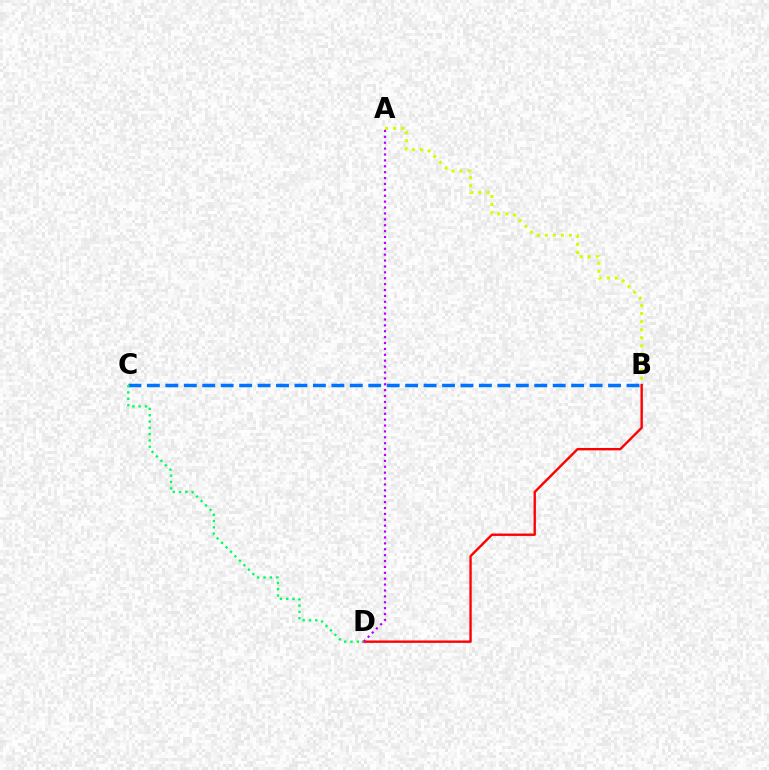{('A', 'B'): [{'color': '#d1ff00', 'line_style': 'dotted', 'thickness': 2.19}], ('B', 'D'): [{'color': '#ff0000', 'line_style': 'solid', 'thickness': 1.71}], ('A', 'D'): [{'color': '#b900ff', 'line_style': 'dotted', 'thickness': 1.6}], ('B', 'C'): [{'color': '#0074ff', 'line_style': 'dashed', 'thickness': 2.51}], ('C', 'D'): [{'color': '#00ff5c', 'line_style': 'dotted', 'thickness': 1.71}]}